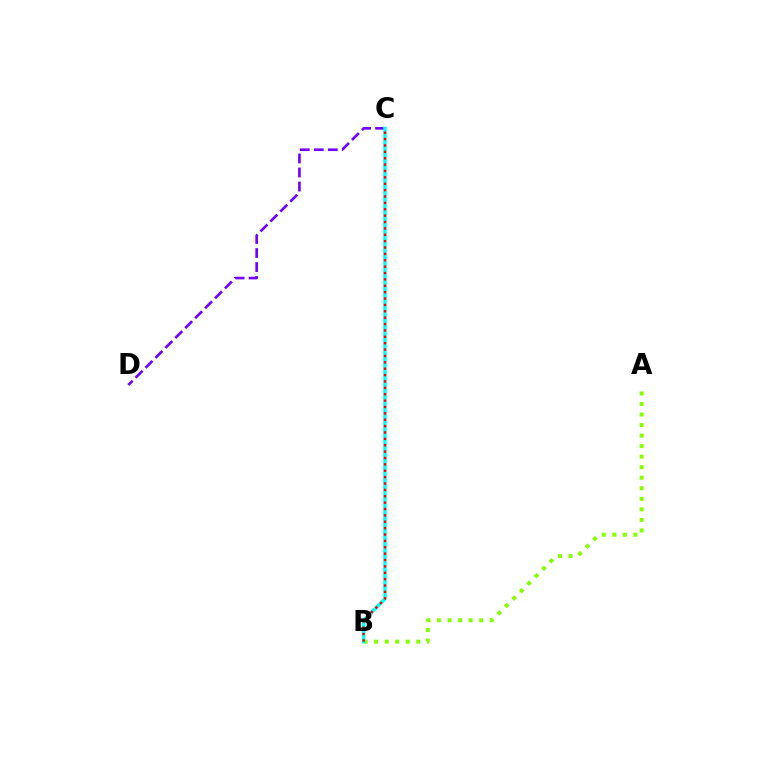{('C', 'D'): [{'color': '#7200ff', 'line_style': 'dashed', 'thickness': 1.91}], ('A', 'B'): [{'color': '#84ff00', 'line_style': 'dotted', 'thickness': 2.86}], ('B', 'C'): [{'color': '#00fff6', 'line_style': 'solid', 'thickness': 2.5}, {'color': '#ff0000', 'line_style': 'dotted', 'thickness': 1.73}]}